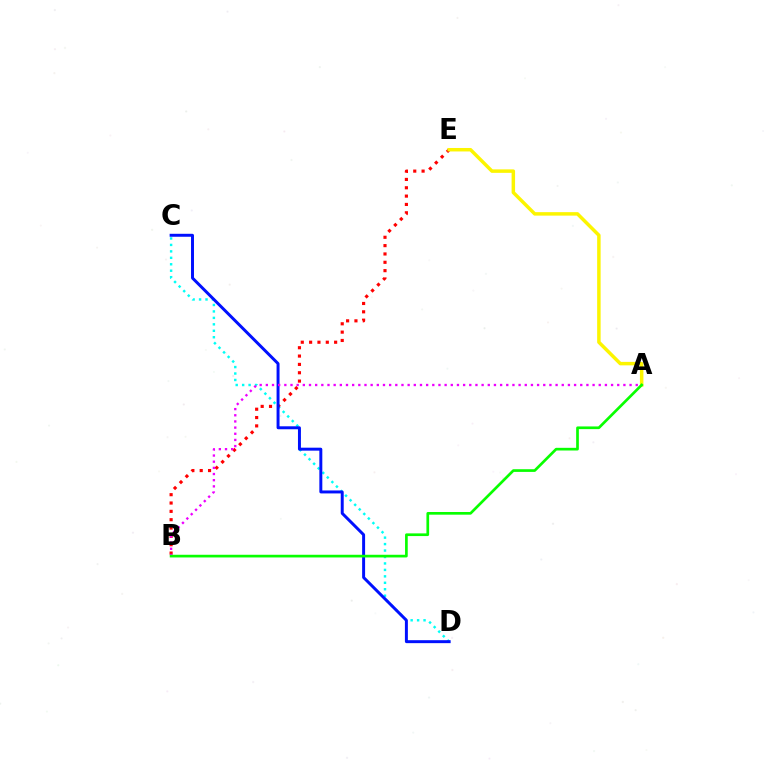{('C', 'D'): [{'color': '#00fff6', 'line_style': 'dotted', 'thickness': 1.75}, {'color': '#0010ff', 'line_style': 'solid', 'thickness': 2.13}], ('B', 'E'): [{'color': '#ff0000', 'line_style': 'dotted', 'thickness': 2.27}], ('A', 'E'): [{'color': '#fcf500', 'line_style': 'solid', 'thickness': 2.5}], ('A', 'B'): [{'color': '#ee00ff', 'line_style': 'dotted', 'thickness': 1.67}, {'color': '#08ff00', 'line_style': 'solid', 'thickness': 1.93}]}